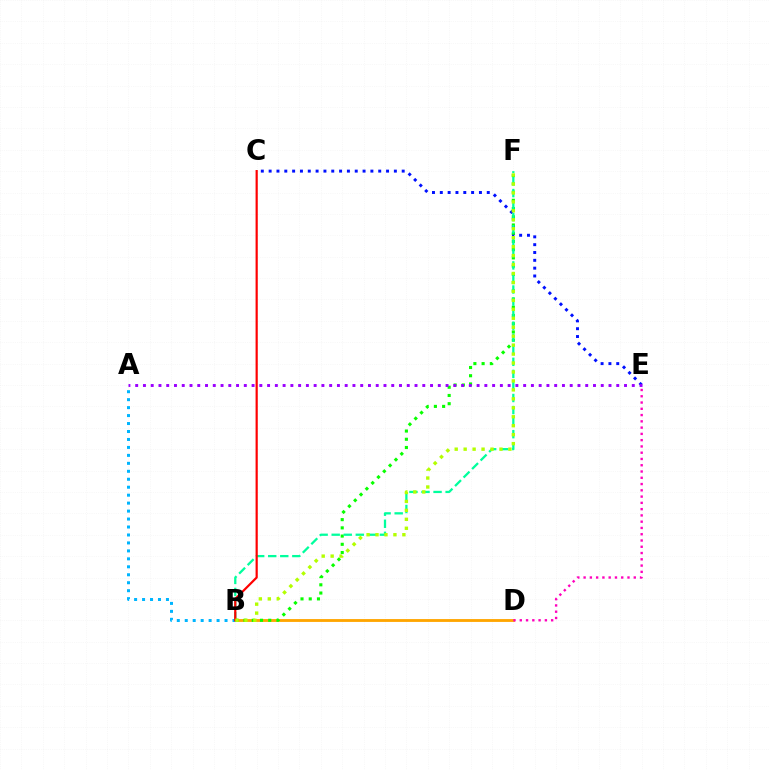{('B', 'D'): [{'color': '#ffa500', 'line_style': 'solid', 'thickness': 2.05}], ('C', 'E'): [{'color': '#0010ff', 'line_style': 'dotted', 'thickness': 2.13}], ('B', 'F'): [{'color': '#08ff00', 'line_style': 'dotted', 'thickness': 2.24}, {'color': '#00ff9d', 'line_style': 'dashed', 'thickness': 1.64}, {'color': '#b3ff00', 'line_style': 'dotted', 'thickness': 2.43}], ('A', 'B'): [{'color': '#00b5ff', 'line_style': 'dotted', 'thickness': 2.16}], ('B', 'C'): [{'color': '#ff0000', 'line_style': 'solid', 'thickness': 1.59}], ('D', 'E'): [{'color': '#ff00bd', 'line_style': 'dotted', 'thickness': 1.7}], ('A', 'E'): [{'color': '#9b00ff', 'line_style': 'dotted', 'thickness': 2.11}]}